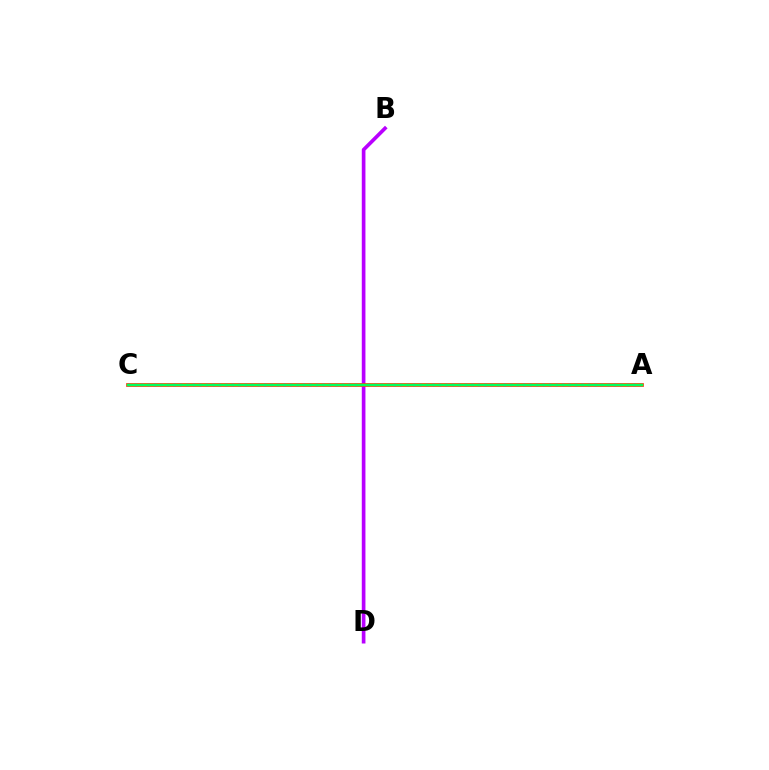{('B', 'D'): [{'color': '#b900ff', 'line_style': 'solid', 'thickness': 2.64}], ('A', 'C'): [{'color': '#ff0000', 'line_style': 'solid', 'thickness': 2.6}, {'color': '#0074ff', 'line_style': 'dotted', 'thickness': 1.76}, {'color': '#d1ff00', 'line_style': 'solid', 'thickness': 1.79}, {'color': '#00ff5c', 'line_style': 'solid', 'thickness': 1.63}]}